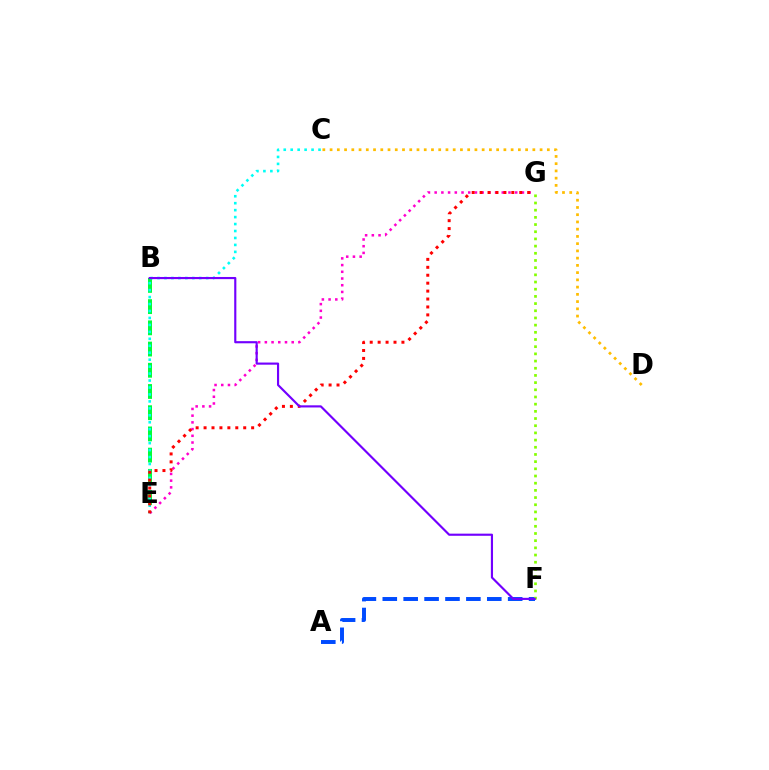{('B', 'E'): [{'color': '#00ff39', 'line_style': 'dashed', 'thickness': 2.88}], ('E', 'G'): [{'color': '#ff00cf', 'line_style': 'dotted', 'thickness': 1.82}, {'color': '#ff0000', 'line_style': 'dotted', 'thickness': 2.15}], ('C', 'E'): [{'color': '#00fff6', 'line_style': 'dotted', 'thickness': 1.89}], ('C', 'D'): [{'color': '#ffbd00', 'line_style': 'dotted', 'thickness': 1.97}], ('A', 'F'): [{'color': '#004bff', 'line_style': 'dashed', 'thickness': 2.84}], ('F', 'G'): [{'color': '#84ff00', 'line_style': 'dotted', 'thickness': 1.95}], ('B', 'F'): [{'color': '#7200ff', 'line_style': 'solid', 'thickness': 1.55}]}